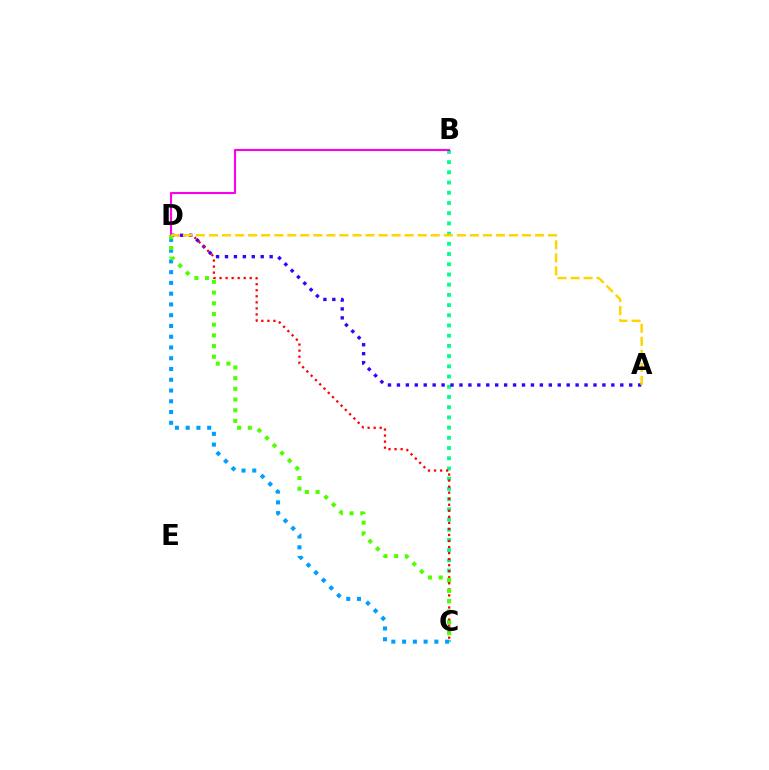{('B', 'C'): [{'color': '#00ff86', 'line_style': 'dotted', 'thickness': 2.77}], ('B', 'D'): [{'color': '#ff00ed', 'line_style': 'solid', 'thickness': 1.51}], ('A', 'D'): [{'color': '#3700ff', 'line_style': 'dotted', 'thickness': 2.43}, {'color': '#ffd500', 'line_style': 'dashed', 'thickness': 1.77}], ('C', 'D'): [{'color': '#009eff', 'line_style': 'dotted', 'thickness': 2.92}, {'color': '#ff0000', 'line_style': 'dotted', 'thickness': 1.64}, {'color': '#4fff00', 'line_style': 'dotted', 'thickness': 2.91}]}